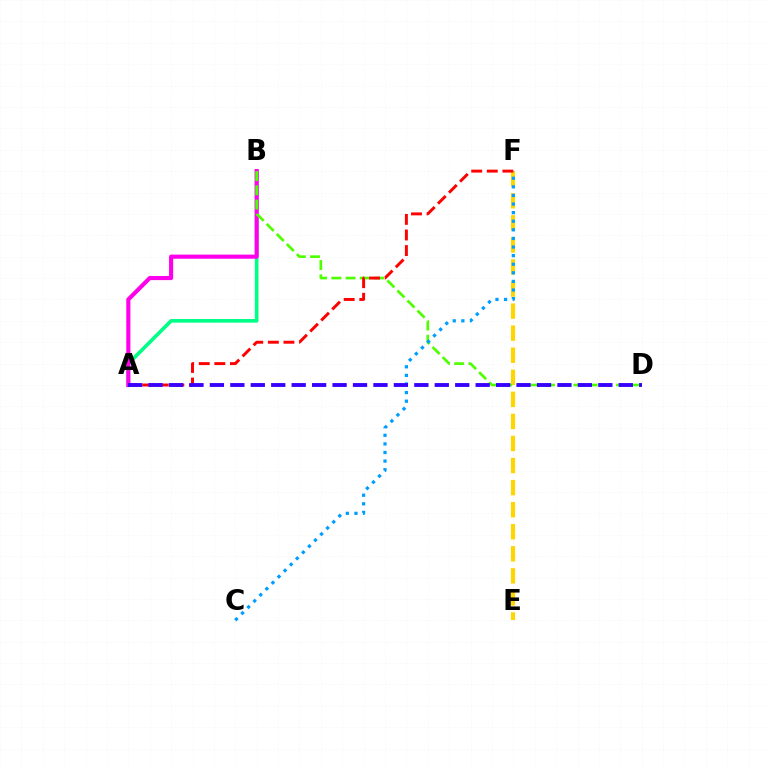{('E', 'F'): [{'color': '#ffd500', 'line_style': 'dashed', 'thickness': 3.0}], ('A', 'B'): [{'color': '#00ff86', 'line_style': 'solid', 'thickness': 2.62}, {'color': '#ff00ed', 'line_style': 'solid', 'thickness': 2.96}], ('B', 'D'): [{'color': '#4fff00', 'line_style': 'dashed', 'thickness': 1.93}], ('A', 'F'): [{'color': '#ff0000', 'line_style': 'dashed', 'thickness': 2.12}], ('C', 'F'): [{'color': '#009eff', 'line_style': 'dotted', 'thickness': 2.34}], ('A', 'D'): [{'color': '#3700ff', 'line_style': 'dashed', 'thickness': 2.78}]}